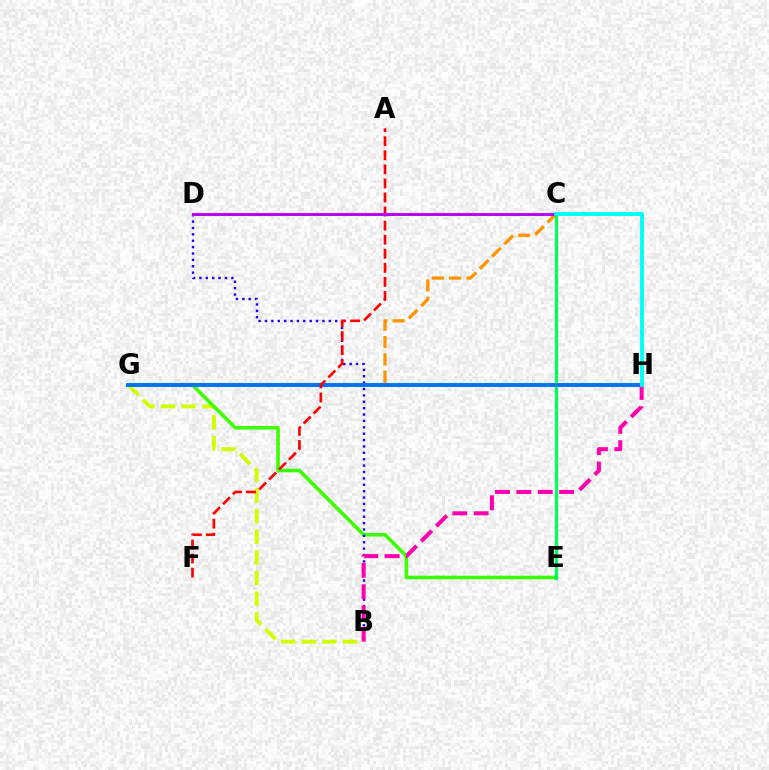{('B', 'G'): [{'color': '#d1ff00', 'line_style': 'dashed', 'thickness': 2.81}], ('E', 'G'): [{'color': '#3dff00', 'line_style': 'solid', 'thickness': 2.6}], ('C', 'G'): [{'color': '#ff9400', 'line_style': 'dashed', 'thickness': 2.36}], ('C', 'E'): [{'color': '#00ff5c', 'line_style': 'solid', 'thickness': 2.29}], ('B', 'D'): [{'color': '#2500ff', 'line_style': 'dotted', 'thickness': 1.73}], ('G', 'H'): [{'color': '#0074ff', 'line_style': 'solid', 'thickness': 2.81}], ('B', 'H'): [{'color': '#ff00ac', 'line_style': 'dashed', 'thickness': 2.9}], ('A', 'F'): [{'color': '#ff0000', 'line_style': 'dashed', 'thickness': 1.91}], ('C', 'D'): [{'color': '#b900ff', 'line_style': 'solid', 'thickness': 2.13}], ('C', 'H'): [{'color': '#00fff6', 'line_style': 'solid', 'thickness': 2.76}]}